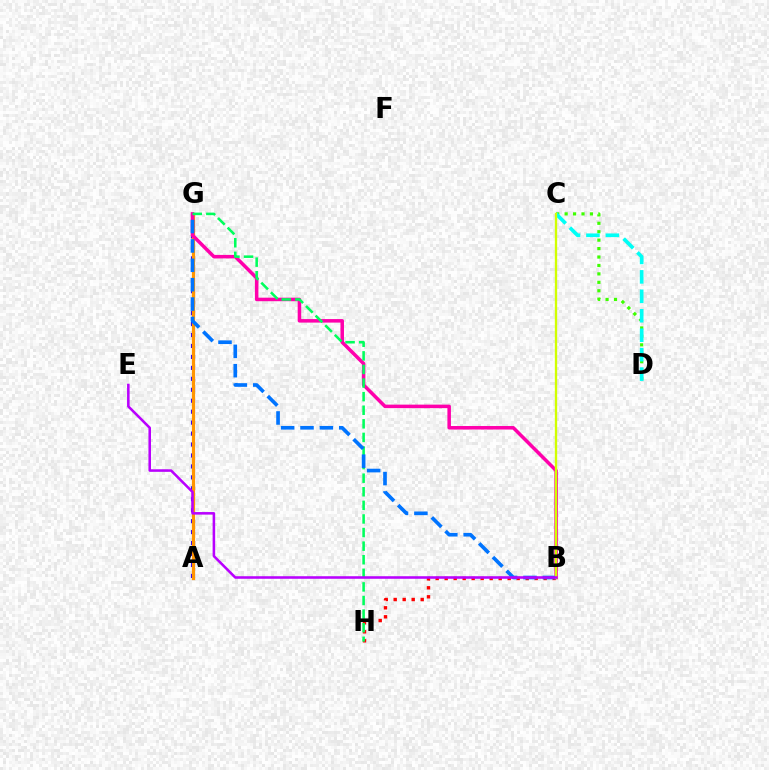{('B', 'H'): [{'color': '#ff0000', 'line_style': 'dotted', 'thickness': 2.45}], ('A', 'G'): [{'color': '#2500ff', 'line_style': 'dotted', 'thickness': 2.98}, {'color': '#ff9400', 'line_style': 'solid', 'thickness': 2.3}], ('B', 'G'): [{'color': '#ff00ac', 'line_style': 'solid', 'thickness': 2.53}, {'color': '#0074ff', 'line_style': 'dashed', 'thickness': 2.63}], ('C', 'D'): [{'color': '#3dff00', 'line_style': 'dotted', 'thickness': 2.29}, {'color': '#00fff6', 'line_style': 'dashed', 'thickness': 2.64}], ('G', 'H'): [{'color': '#00ff5c', 'line_style': 'dashed', 'thickness': 1.85}], ('B', 'C'): [{'color': '#d1ff00', 'line_style': 'solid', 'thickness': 1.67}], ('B', 'E'): [{'color': '#b900ff', 'line_style': 'solid', 'thickness': 1.84}]}